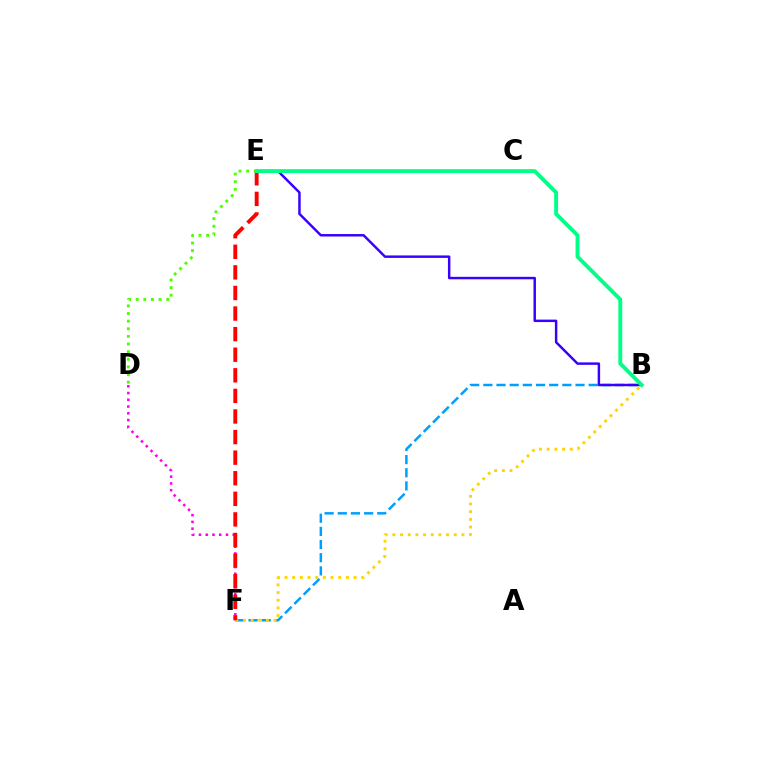{('B', 'F'): [{'color': '#009eff', 'line_style': 'dashed', 'thickness': 1.79}, {'color': '#ffd500', 'line_style': 'dotted', 'thickness': 2.08}], ('B', 'E'): [{'color': '#3700ff', 'line_style': 'solid', 'thickness': 1.77}, {'color': '#00ff86', 'line_style': 'solid', 'thickness': 2.8}], ('D', 'F'): [{'color': '#ff00ed', 'line_style': 'dotted', 'thickness': 1.84}], ('D', 'E'): [{'color': '#4fff00', 'line_style': 'dotted', 'thickness': 2.07}], ('E', 'F'): [{'color': '#ff0000', 'line_style': 'dashed', 'thickness': 2.8}]}